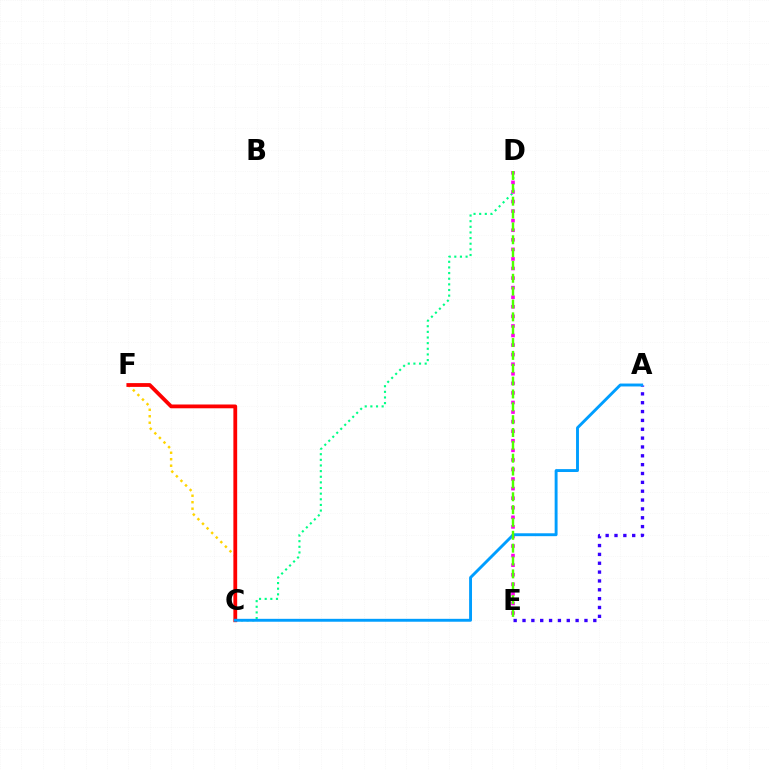{('C', 'F'): [{'color': '#ffd500', 'line_style': 'dotted', 'thickness': 1.76}, {'color': '#ff0000', 'line_style': 'solid', 'thickness': 2.73}], ('C', 'D'): [{'color': '#00ff86', 'line_style': 'dotted', 'thickness': 1.53}], ('D', 'E'): [{'color': '#ff00ed', 'line_style': 'dotted', 'thickness': 2.6}, {'color': '#4fff00', 'line_style': 'dashed', 'thickness': 1.75}], ('A', 'E'): [{'color': '#3700ff', 'line_style': 'dotted', 'thickness': 2.4}], ('A', 'C'): [{'color': '#009eff', 'line_style': 'solid', 'thickness': 2.09}]}